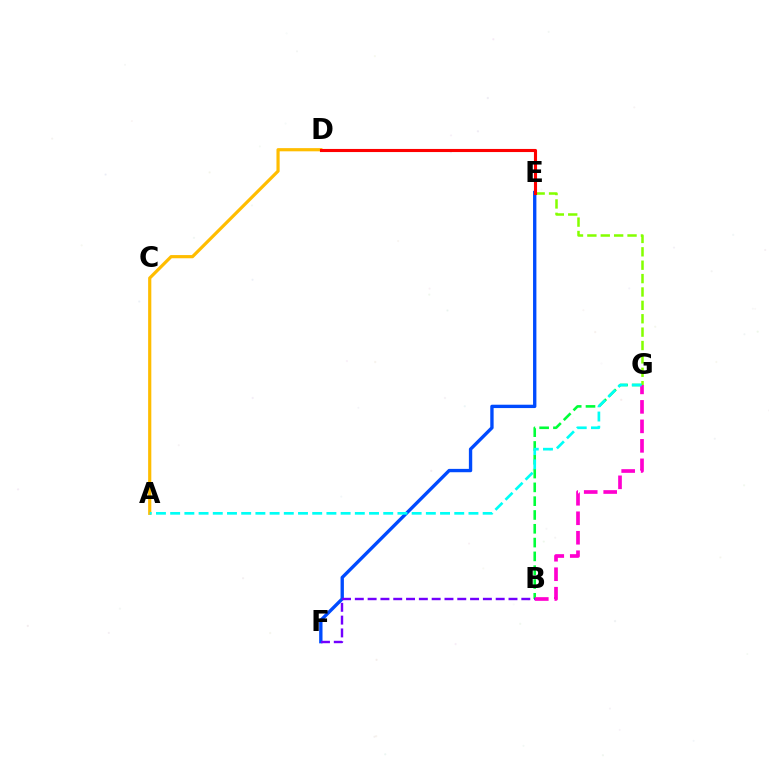{('A', 'D'): [{'color': '#ffbd00', 'line_style': 'solid', 'thickness': 2.3}], ('E', 'G'): [{'color': '#84ff00', 'line_style': 'dashed', 'thickness': 1.82}], ('E', 'F'): [{'color': '#004bff', 'line_style': 'solid', 'thickness': 2.41}], ('B', 'G'): [{'color': '#00ff39', 'line_style': 'dashed', 'thickness': 1.88}, {'color': '#ff00cf', 'line_style': 'dashed', 'thickness': 2.65}], ('A', 'G'): [{'color': '#00fff6', 'line_style': 'dashed', 'thickness': 1.93}], ('B', 'F'): [{'color': '#7200ff', 'line_style': 'dashed', 'thickness': 1.74}], ('D', 'E'): [{'color': '#ff0000', 'line_style': 'solid', 'thickness': 2.23}]}